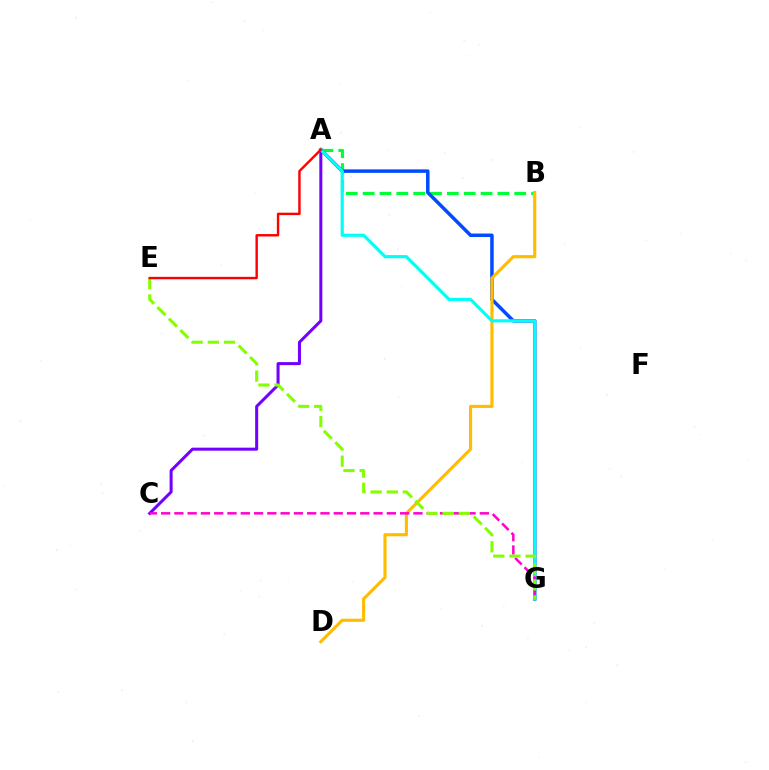{('A', 'C'): [{'color': '#7200ff', 'line_style': 'solid', 'thickness': 2.17}], ('A', 'B'): [{'color': '#00ff39', 'line_style': 'dashed', 'thickness': 2.29}], ('A', 'G'): [{'color': '#004bff', 'line_style': 'solid', 'thickness': 2.51}, {'color': '#00fff6', 'line_style': 'solid', 'thickness': 2.28}], ('B', 'D'): [{'color': '#ffbd00', 'line_style': 'solid', 'thickness': 2.26}], ('C', 'G'): [{'color': '#ff00cf', 'line_style': 'dashed', 'thickness': 1.8}], ('E', 'G'): [{'color': '#84ff00', 'line_style': 'dashed', 'thickness': 2.2}], ('A', 'E'): [{'color': '#ff0000', 'line_style': 'solid', 'thickness': 1.74}]}